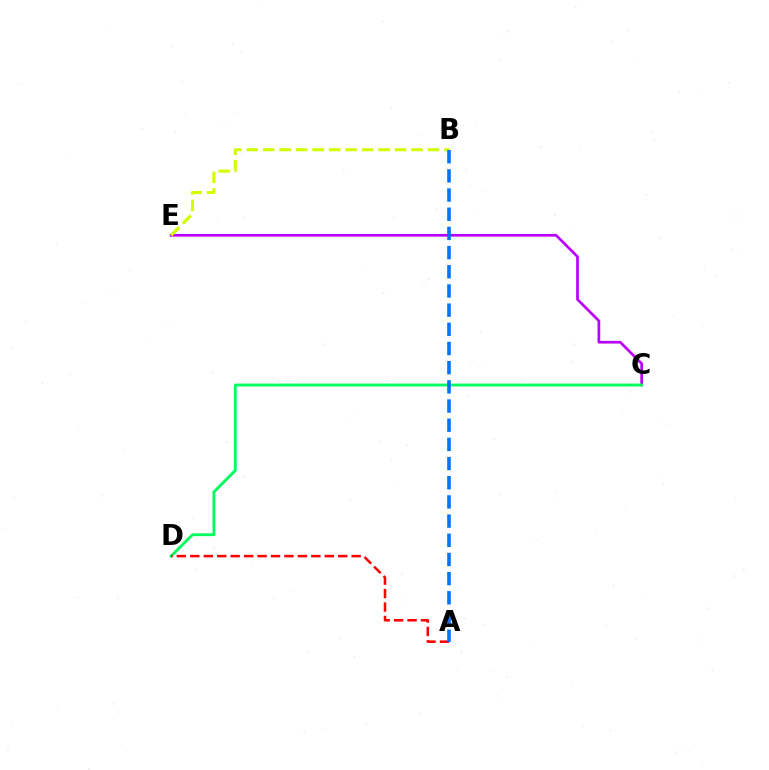{('C', 'E'): [{'color': '#b900ff', 'line_style': 'solid', 'thickness': 1.94}], ('C', 'D'): [{'color': '#00ff5c', 'line_style': 'solid', 'thickness': 2.04}], ('A', 'D'): [{'color': '#ff0000', 'line_style': 'dashed', 'thickness': 1.83}], ('B', 'E'): [{'color': '#d1ff00', 'line_style': 'dashed', 'thickness': 2.24}], ('A', 'B'): [{'color': '#0074ff', 'line_style': 'dashed', 'thickness': 2.61}]}